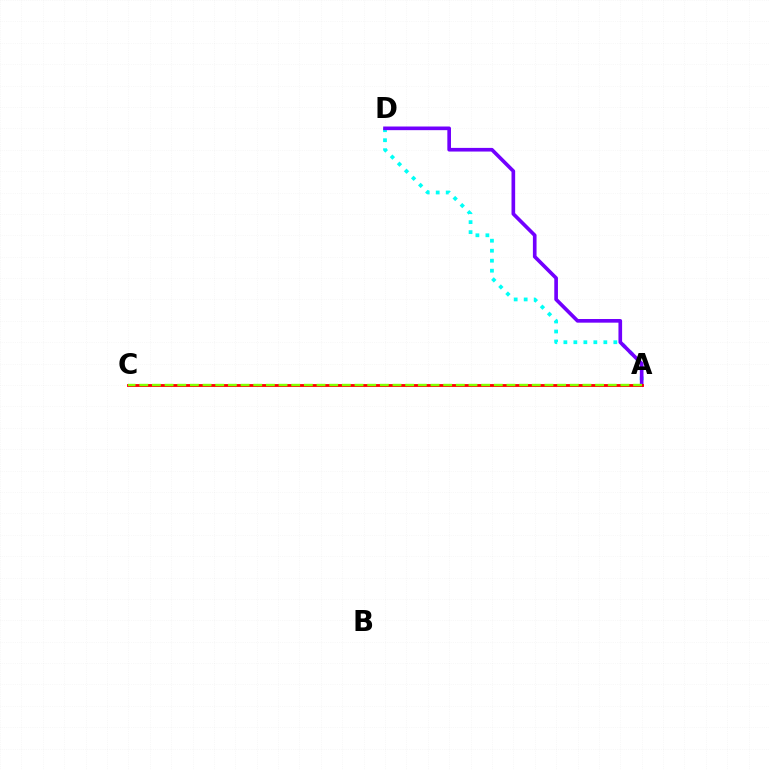{('A', 'D'): [{'color': '#00fff6', 'line_style': 'dotted', 'thickness': 2.71}, {'color': '#7200ff', 'line_style': 'solid', 'thickness': 2.63}], ('A', 'C'): [{'color': '#ff0000', 'line_style': 'solid', 'thickness': 2.04}, {'color': '#84ff00', 'line_style': 'dashed', 'thickness': 1.72}]}